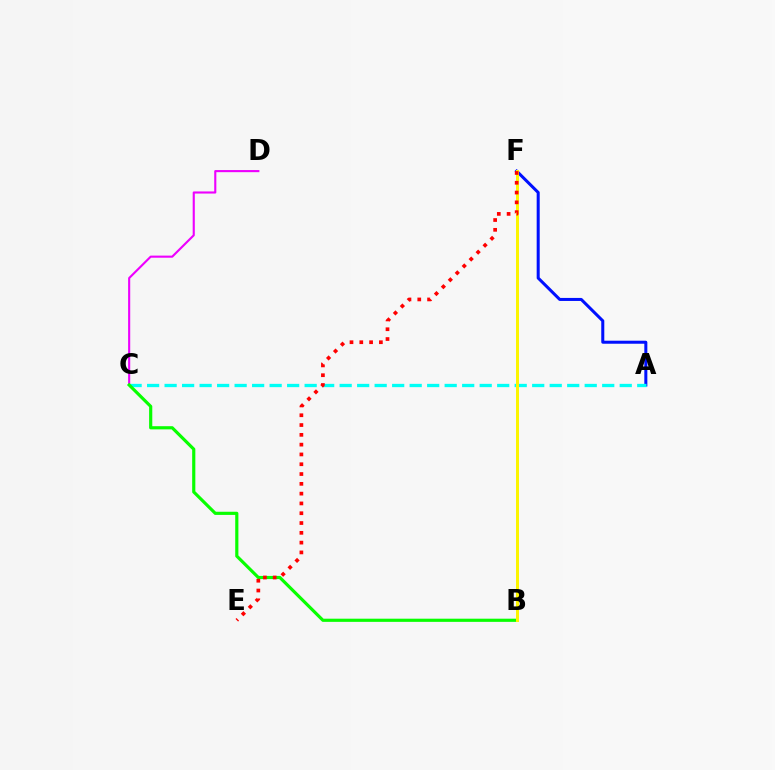{('C', 'D'): [{'color': '#ee00ff', 'line_style': 'solid', 'thickness': 1.52}], ('A', 'F'): [{'color': '#0010ff', 'line_style': 'solid', 'thickness': 2.18}], ('A', 'C'): [{'color': '#00fff6', 'line_style': 'dashed', 'thickness': 2.38}], ('B', 'C'): [{'color': '#08ff00', 'line_style': 'solid', 'thickness': 2.28}], ('B', 'F'): [{'color': '#fcf500', 'line_style': 'solid', 'thickness': 2.16}], ('E', 'F'): [{'color': '#ff0000', 'line_style': 'dotted', 'thickness': 2.66}]}